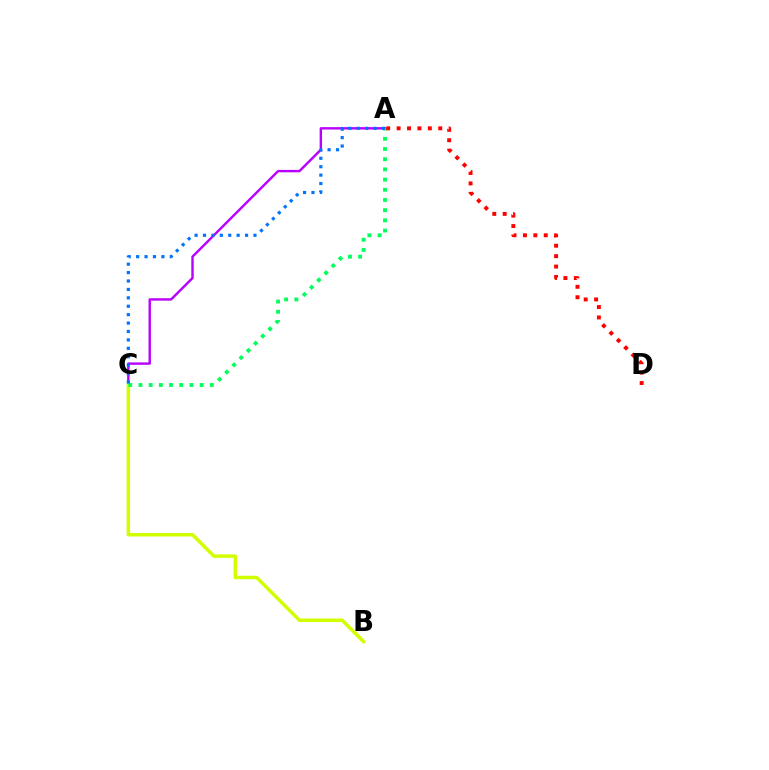{('A', 'C'): [{'color': '#b900ff', 'line_style': 'solid', 'thickness': 1.74}, {'color': '#00ff5c', 'line_style': 'dotted', 'thickness': 2.77}, {'color': '#0074ff', 'line_style': 'dotted', 'thickness': 2.29}], ('B', 'C'): [{'color': '#d1ff00', 'line_style': 'solid', 'thickness': 2.52}], ('A', 'D'): [{'color': '#ff0000', 'line_style': 'dotted', 'thickness': 2.83}]}